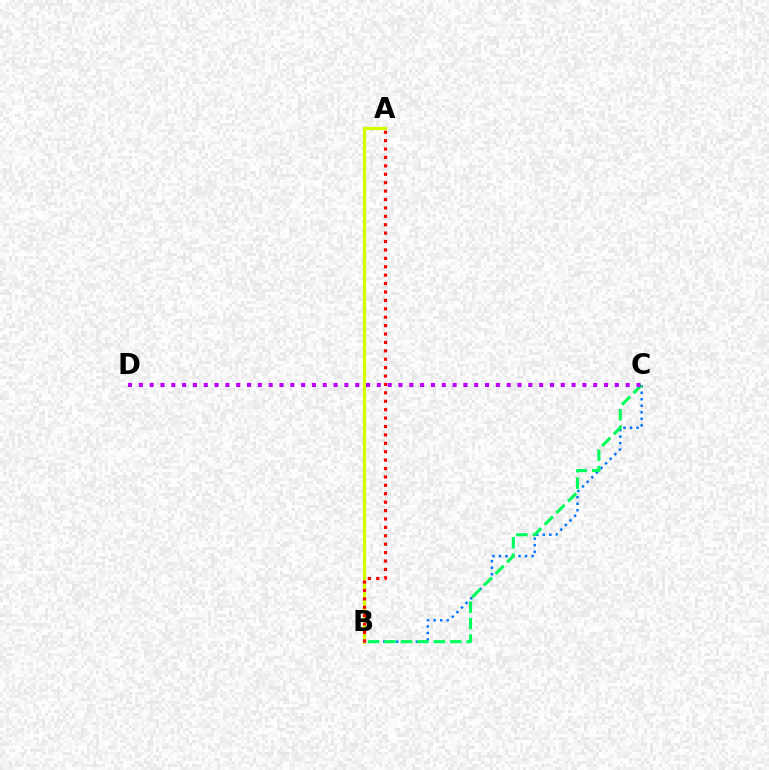{('A', 'B'): [{'color': '#d1ff00', 'line_style': 'solid', 'thickness': 2.34}, {'color': '#ff0000', 'line_style': 'dotted', 'thickness': 2.28}], ('B', 'C'): [{'color': '#0074ff', 'line_style': 'dotted', 'thickness': 1.77}, {'color': '#00ff5c', 'line_style': 'dashed', 'thickness': 2.23}], ('C', 'D'): [{'color': '#b900ff', 'line_style': 'dotted', 'thickness': 2.94}]}